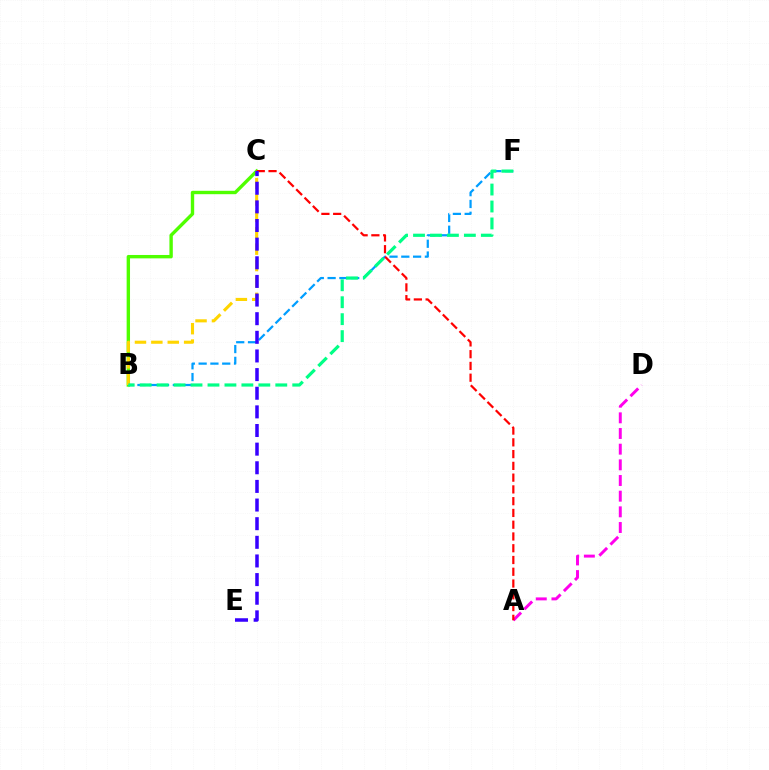{('A', 'D'): [{'color': '#ff00ed', 'line_style': 'dashed', 'thickness': 2.13}], ('B', 'C'): [{'color': '#4fff00', 'line_style': 'solid', 'thickness': 2.44}, {'color': '#ffd500', 'line_style': 'dashed', 'thickness': 2.23}], ('B', 'F'): [{'color': '#009eff', 'line_style': 'dashed', 'thickness': 1.6}, {'color': '#00ff86', 'line_style': 'dashed', 'thickness': 2.3}], ('A', 'C'): [{'color': '#ff0000', 'line_style': 'dashed', 'thickness': 1.6}], ('C', 'E'): [{'color': '#3700ff', 'line_style': 'dashed', 'thickness': 2.53}]}